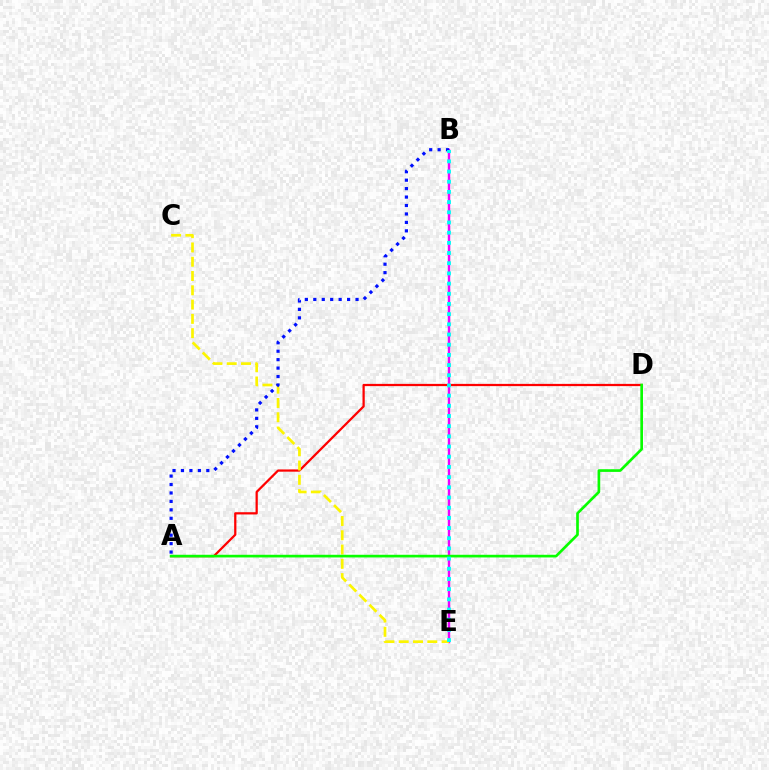{('B', 'E'): [{'color': '#ee00ff', 'line_style': 'solid', 'thickness': 1.75}, {'color': '#00fff6', 'line_style': 'dotted', 'thickness': 2.77}], ('A', 'D'): [{'color': '#ff0000', 'line_style': 'solid', 'thickness': 1.62}, {'color': '#08ff00', 'line_style': 'solid', 'thickness': 1.92}], ('C', 'E'): [{'color': '#fcf500', 'line_style': 'dashed', 'thickness': 1.94}], ('A', 'B'): [{'color': '#0010ff', 'line_style': 'dotted', 'thickness': 2.29}]}